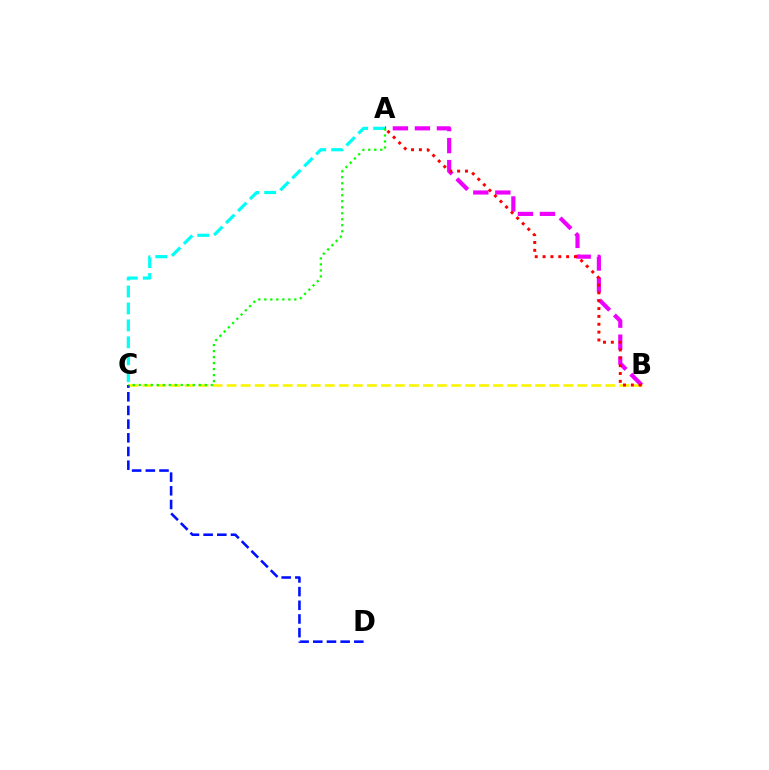{('A', 'C'): [{'color': '#00fff6', 'line_style': 'dashed', 'thickness': 2.3}, {'color': '#08ff00', 'line_style': 'dotted', 'thickness': 1.63}], ('B', 'C'): [{'color': '#fcf500', 'line_style': 'dashed', 'thickness': 1.91}], ('C', 'D'): [{'color': '#0010ff', 'line_style': 'dashed', 'thickness': 1.86}], ('A', 'B'): [{'color': '#ee00ff', 'line_style': 'dashed', 'thickness': 2.99}, {'color': '#ff0000', 'line_style': 'dotted', 'thickness': 2.13}]}